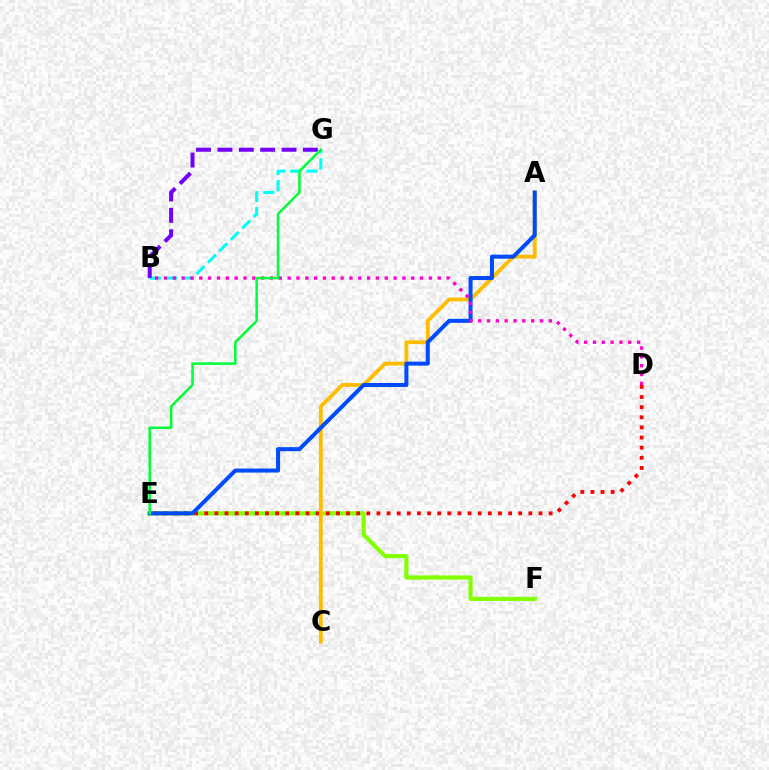{('E', 'F'): [{'color': '#84ff00', 'line_style': 'solid', 'thickness': 3.0}], ('D', 'E'): [{'color': '#ff0000', 'line_style': 'dotted', 'thickness': 2.75}], ('A', 'C'): [{'color': '#ffbd00', 'line_style': 'solid', 'thickness': 2.78}], ('B', 'G'): [{'color': '#00fff6', 'line_style': 'dashed', 'thickness': 2.19}, {'color': '#7200ff', 'line_style': 'dashed', 'thickness': 2.9}], ('A', 'E'): [{'color': '#004bff', 'line_style': 'solid', 'thickness': 2.9}], ('B', 'D'): [{'color': '#ff00cf', 'line_style': 'dotted', 'thickness': 2.4}], ('E', 'G'): [{'color': '#00ff39', 'line_style': 'solid', 'thickness': 1.81}]}